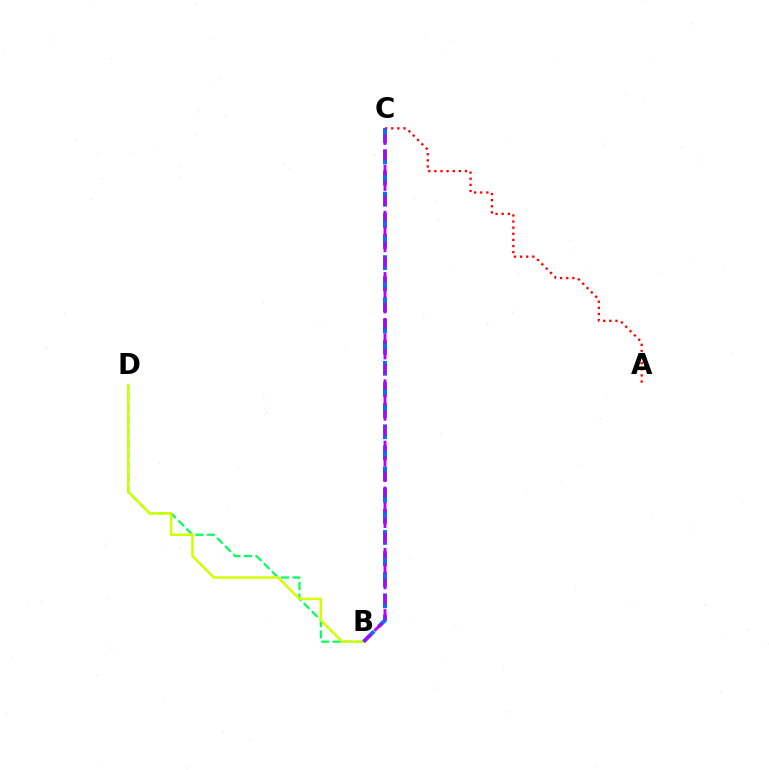{('B', 'D'): [{'color': '#00ff5c', 'line_style': 'dashed', 'thickness': 1.56}, {'color': '#d1ff00', 'line_style': 'solid', 'thickness': 1.79}], ('A', 'C'): [{'color': '#ff0000', 'line_style': 'dotted', 'thickness': 1.66}], ('B', 'C'): [{'color': '#0074ff', 'line_style': 'dashed', 'thickness': 2.87}, {'color': '#b900ff', 'line_style': 'dashed', 'thickness': 2.08}]}